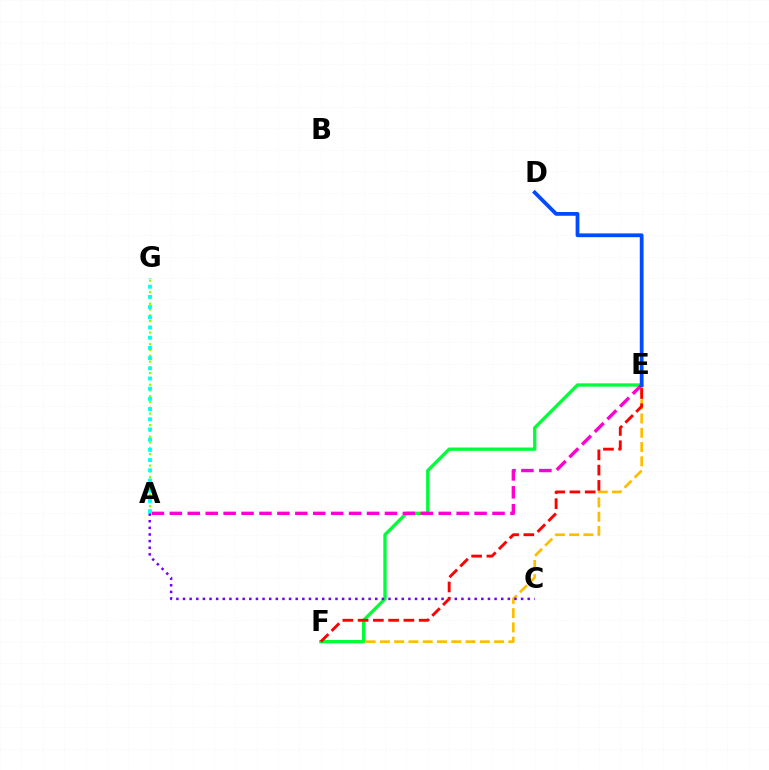{('A', 'G'): [{'color': '#84ff00', 'line_style': 'dotted', 'thickness': 1.57}, {'color': '#00fff6', 'line_style': 'dotted', 'thickness': 2.77}], ('E', 'F'): [{'color': '#ffbd00', 'line_style': 'dashed', 'thickness': 1.94}, {'color': '#00ff39', 'line_style': 'solid', 'thickness': 2.4}, {'color': '#ff0000', 'line_style': 'dashed', 'thickness': 2.07}], ('A', 'E'): [{'color': '#ff00cf', 'line_style': 'dashed', 'thickness': 2.44}], ('A', 'C'): [{'color': '#7200ff', 'line_style': 'dotted', 'thickness': 1.8}], ('D', 'E'): [{'color': '#004bff', 'line_style': 'solid', 'thickness': 2.72}]}